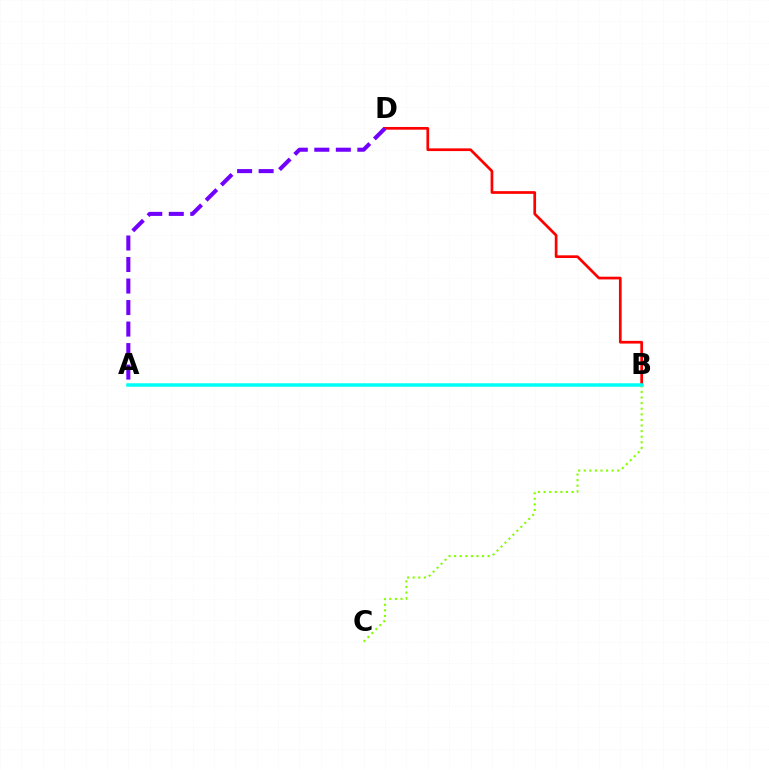{('B', 'D'): [{'color': '#ff0000', 'line_style': 'solid', 'thickness': 1.95}], ('B', 'C'): [{'color': '#84ff00', 'line_style': 'dotted', 'thickness': 1.52}], ('A', 'D'): [{'color': '#7200ff', 'line_style': 'dashed', 'thickness': 2.92}], ('A', 'B'): [{'color': '#00fff6', 'line_style': 'solid', 'thickness': 2.52}]}